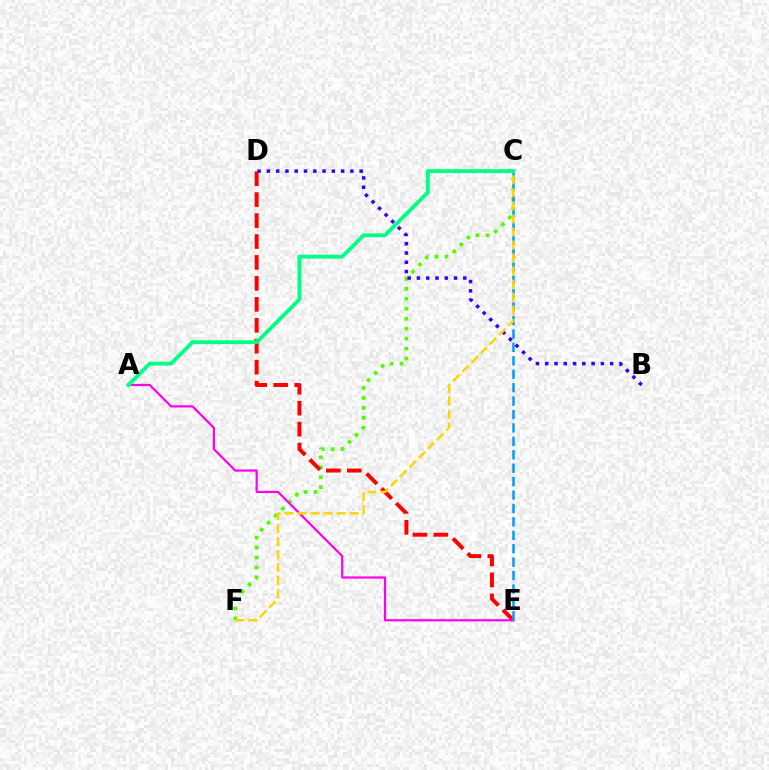{('C', 'F'): [{'color': '#4fff00', 'line_style': 'dotted', 'thickness': 2.7}, {'color': '#ffd500', 'line_style': 'dashed', 'thickness': 1.77}], ('D', 'E'): [{'color': '#ff0000', 'line_style': 'dashed', 'thickness': 2.85}], ('A', 'E'): [{'color': '#ff00ed', 'line_style': 'solid', 'thickness': 1.59}], ('B', 'D'): [{'color': '#3700ff', 'line_style': 'dotted', 'thickness': 2.52}], ('C', 'E'): [{'color': '#009eff', 'line_style': 'dashed', 'thickness': 1.82}], ('A', 'C'): [{'color': '#00ff86', 'line_style': 'solid', 'thickness': 2.78}]}